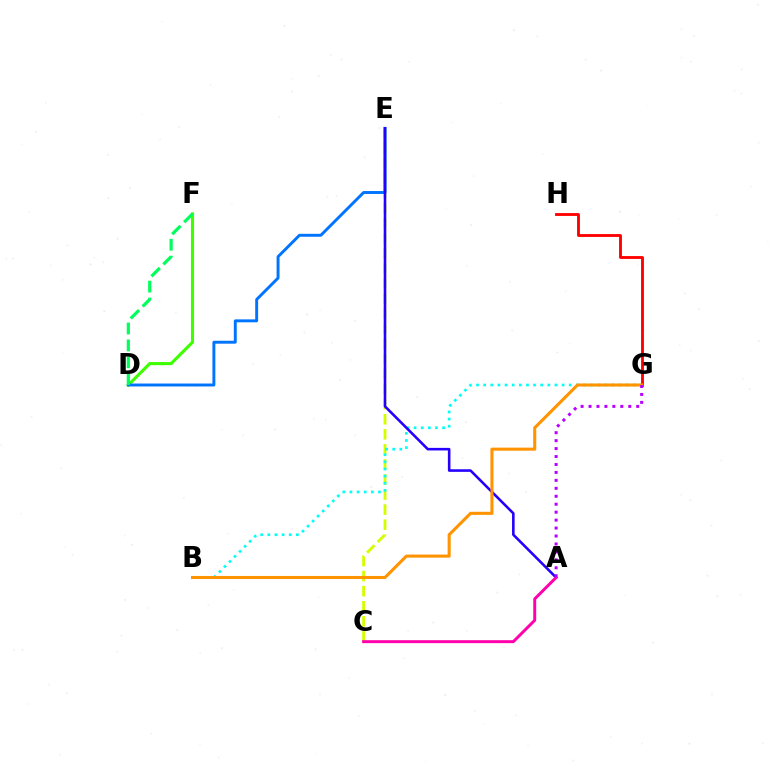{('C', 'E'): [{'color': '#d1ff00', 'line_style': 'dashed', 'thickness': 2.05}], ('B', 'G'): [{'color': '#00fff6', 'line_style': 'dotted', 'thickness': 1.94}, {'color': '#ff9400', 'line_style': 'solid', 'thickness': 2.21}], ('G', 'H'): [{'color': '#ff0000', 'line_style': 'solid', 'thickness': 2.05}], ('D', 'F'): [{'color': '#3dff00', 'line_style': 'solid', 'thickness': 2.24}, {'color': '#00ff5c', 'line_style': 'dashed', 'thickness': 2.3}], ('D', 'E'): [{'color': '#0074ff', 'line_style': 'solid', 'thickness': 2.11}], ('A', 'E'): [{'color': '#2500ff', 'line_style': 'solid', 'thickness': 1.86}], ('A', 'C'): [{'color': '#ff00ac', 'line_style': 'solid', 'thickness': 2.13}], ('A', 'G'): [{'color': '#b900ff', 'line_style': 'dotted', 'thickness': 2.16}]}